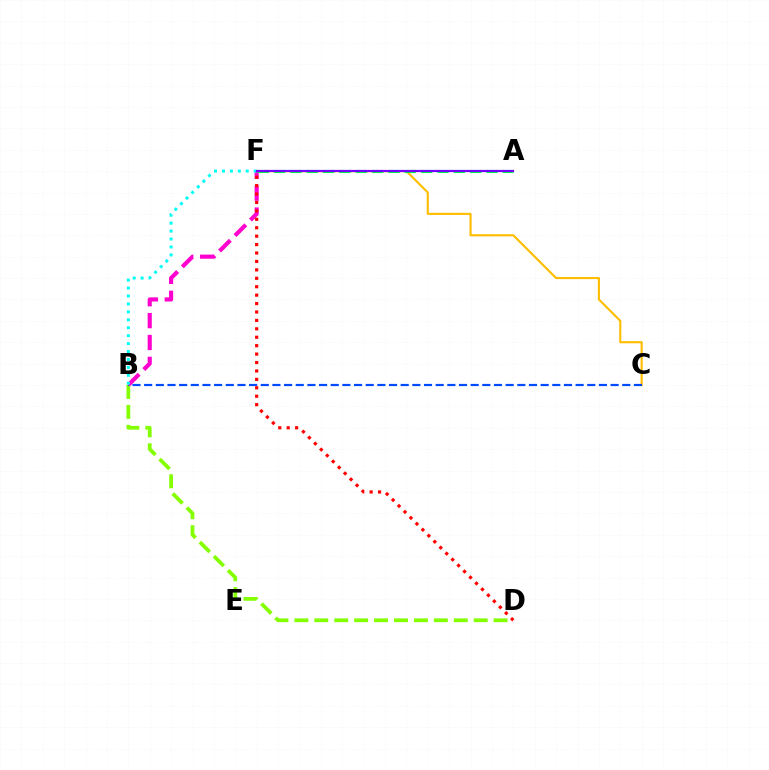{('B', 'D'): [{'color': '#84ff00', 'line_style': 'dashed', 'thickness': 2.71}], ('C', 'F'): [{'color': '#ffbd00', 'line_style': 'solid', 'thickness': 1.53}], ('B', 'C'): [{'color': '#004bff', 'line_style': 'dashed', 'thickness': 1.58}], ('B', 'F'): [{'color': '#ff00cf', 'line_style': 'dashed', 'thickness': 2.97}, {'color': '#00fff6', 'line_style': 'dotted', 'thickness': 2.15}], ('A', 'F'): [{'color': '#00ff39', 'line_style': 'dashed', 'thickness': 2.22}, {'color': '#7200ff', 'line_style': 'solid', 'thickness': 1.59}], ('D', 'F'): [{'color': '#ff0000', 'line_style': 'dotted', 'thickness': 2.29}]}